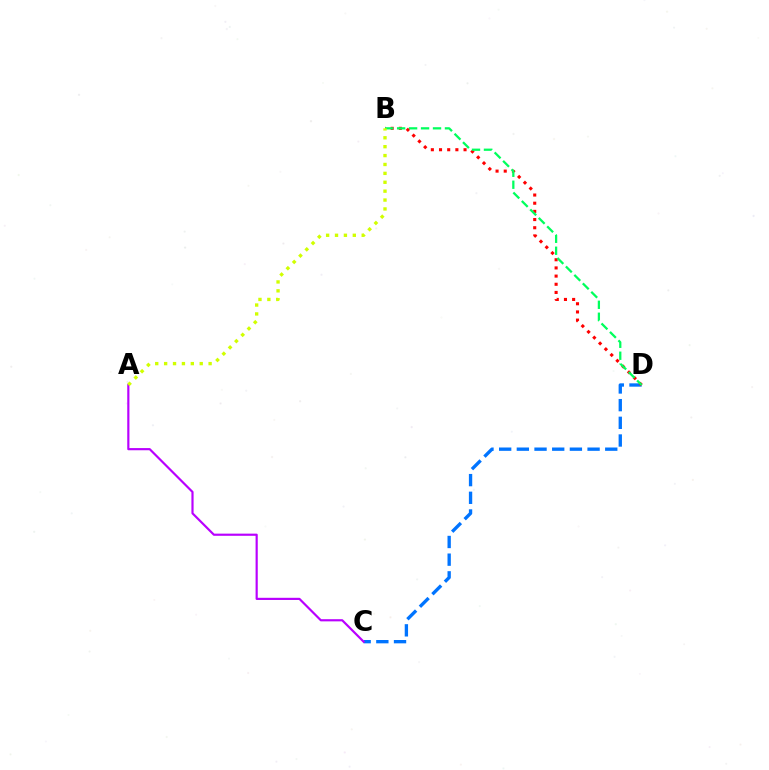{('C', 'D'): [{'color': '#0074ff', 'line_style': 'dashed', 'thickness': 2.4}], ('B', 'D'): [{'color': '#ff0000', 'line_style': 'dotted', 'thickness': 2.22}, {'color': '#00ff5c', 'line_style': 'dashed', 'thickness': 1.62}], ('A', 'C'): [{'color': '#b900ff', 'line_style': 'solid', 'thickness': 1.57}], ('A', 'B'): [{'color': '#d1ff00', 'line_style': 'dotted', 'thickness': 2.42}]}